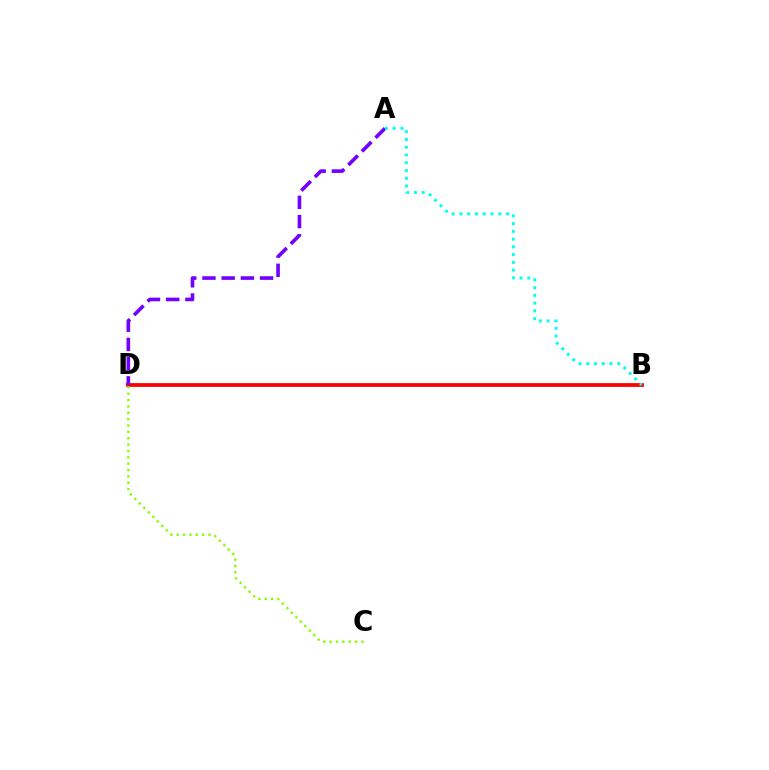{('B', 'D'): [{'color': '#ff0000', 'line_style': 'solid', 'thickness': 2.72}], ('C', 'D'): [{'color': '#84ff00', 'line_style': 'dotted', 'thickness': 1.73}], ('A', 'D'): [{'color': '#7200ff', 'line_style': 'dashed', 'thickness': 2.61}], ('A', 'B'): [{'color': '#00fff6', 'line_style': 'dotted', 'thickness': 2.11}]}